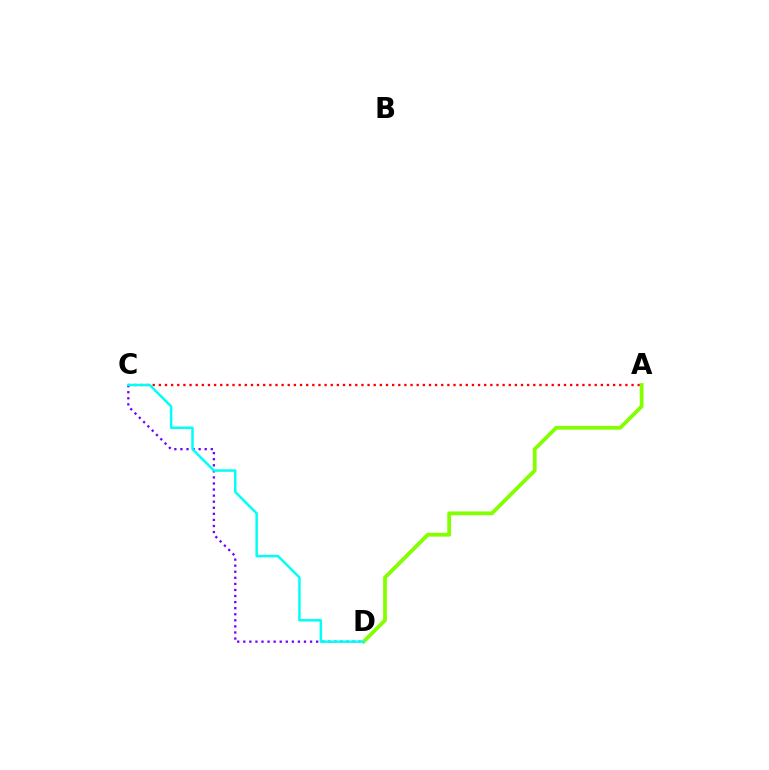{('A', 'C'): [{'color': '#ff0000', 'line_style': 'dotted', 'thickness': 1.67}], ('C', 'D'): [{'color': '#7200ff', 'line_style': 'dotted', 'thickness': 1.65}, {'color': '#00fff6', 'line_style': 'solid', 'thickness': 1.79}], ('A', 'D'): [{'color': '#84ff00', 'line_style': 'solid', 'thickness': 2.73}]}